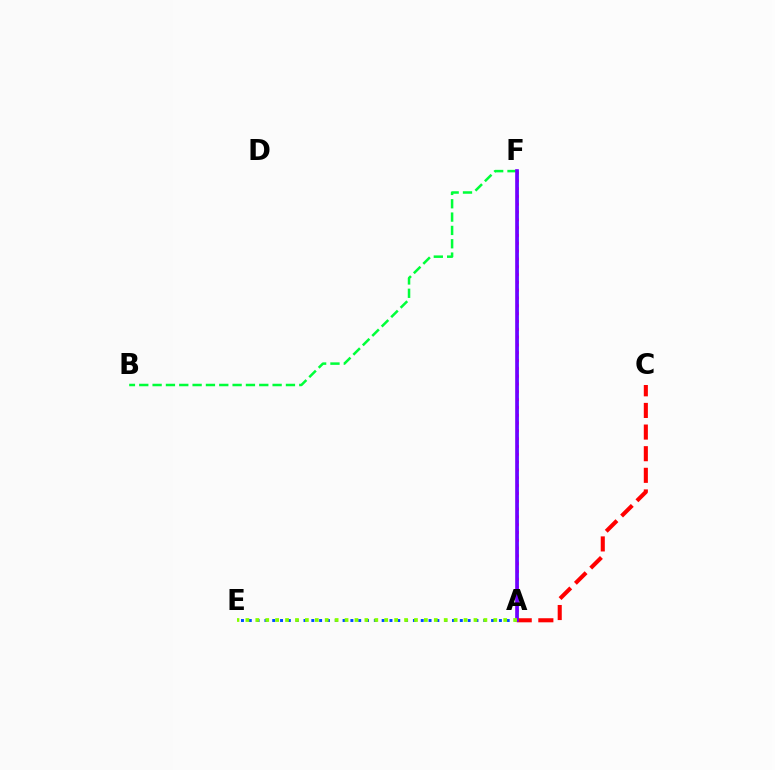{('A', 'F'): [{'color': '#ffbd00', 'line_style': 'dashed', 'thickness': 2.18}, {'color': '#00fff6', 'line_style': 'solid', 'thickness': 2.07}, {'color': '#ff00cf', 'line_style': 'dotted', 'thickness': 2.12}, {'color': '#7200ff', 'line_style': 'solid', 'thickness': 2.62}], ('A', 'E'): [{'color': '#004bff', 'line_style': 'dotted', 'thickness': 2.12}, {'color': '#84ff00', 'line_style': 'dotted', 'thickness': 2.69}], ('B', 'F'): [{'color': '#00ff39', 'line_style': 'dashed', 'thickness': 1.81}], ('A', 'C'): [{'color': '#ff0000', 'line_style': 'dashed', 'thickness': 2.94}]}